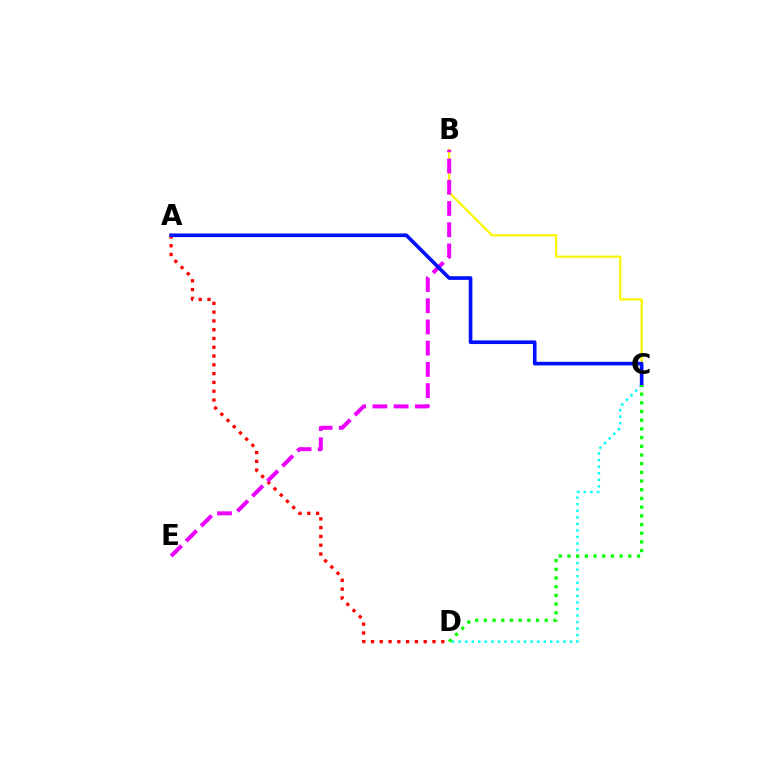{('C', 'D'): [{'color': '#00fff6', 'line_style': 'dotted', 'thickness': 1.78}, {'color': '#08ff00', 'line_style': 'dotted', 'thickness': 2.36}], ('B', 'C'): [{'color': '#fcf500', 'line_style': 'solid', 'thickness': 1.6}], ('A', 'D'): [{'color': '#ff0000', 'line_style': 'dotted', 'thickness': 2.39}], ('B', 'E'): [{'color': '#ee00ff', 'line_style': 'dashed', 'thickness': 2.88}], ('A', 'C'): [{'color': '#0010ff', 'line_style': 'solid', 'thickness': 2.62}]}